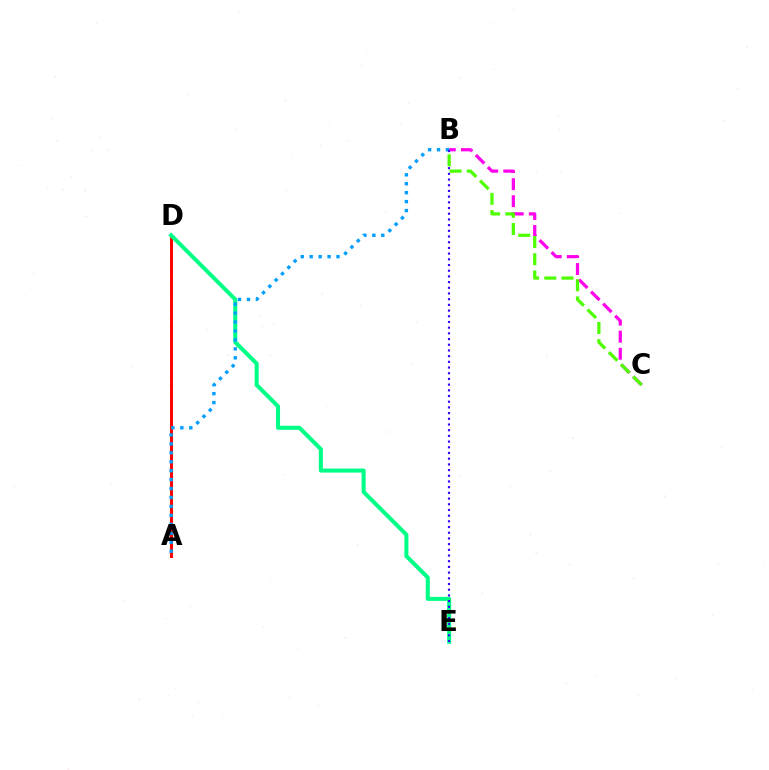{('A', 'D'): [{'color': '#ffd500', 'line_style': 'dotted', 'thickness': 2.3}, {'color': '#ff0000', 'line_style': 'solid', 'thickness': 2.14}], ('B', 'C'): [{'color': '#ff00ed', 'line_style': 'dashed', 'thickness': 2.32}, {'color': '#4fff00', 'line_style': 'dashed', 'thickness': 2.34}], ('D', 'E'): [{'color': '#00ff86', 'line_style': 'solid', 'thickness': 2.91}], ('A', 'B'): [{'color': '#009eff', 'line_style': 'dotted', 'thickness': 2.43}], ('B', 'E'): [{'color': '#3700ff', 'line_style': 'dotted', 'thickness': 1.55}]}